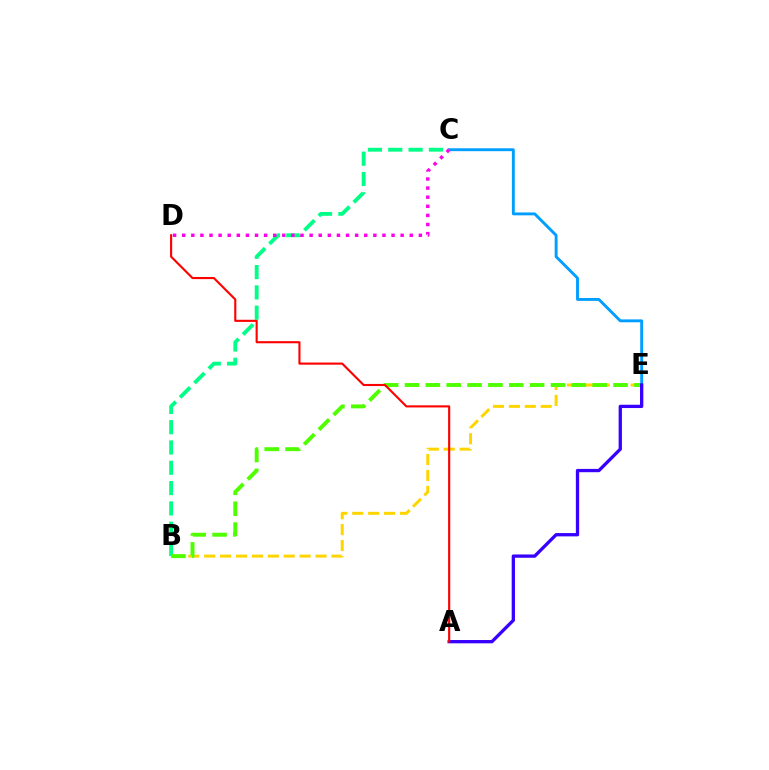{('B', 'C'): [{'color': '#00ff86', 'line_style': 'dashed', 'thickness': 2.76}], ('B', 'E'): [{'color': '#ffd500', 'line_style': 'dashed', 'thickness': 2.16}, {'color': '#4fff00', 'line_style': 'dashed', 'thickness': 2.83}], ('C', 'E'): [{'color': '#009eff', 'line_style': 'solid', 'thickness': 2.08}], ('A', 'E'): [{'color': '#3700ff', 'line_style': 'solid', 'thickness': 2.37}], ('C', 'D'): [{'color': '#ff00ed', 'line_style': 'dotted', 'thickness': 2.47}], ('A', 'D'): [{'color': '#ff0000', 'line_style': 'solid', 'thickness': 1.53}]}